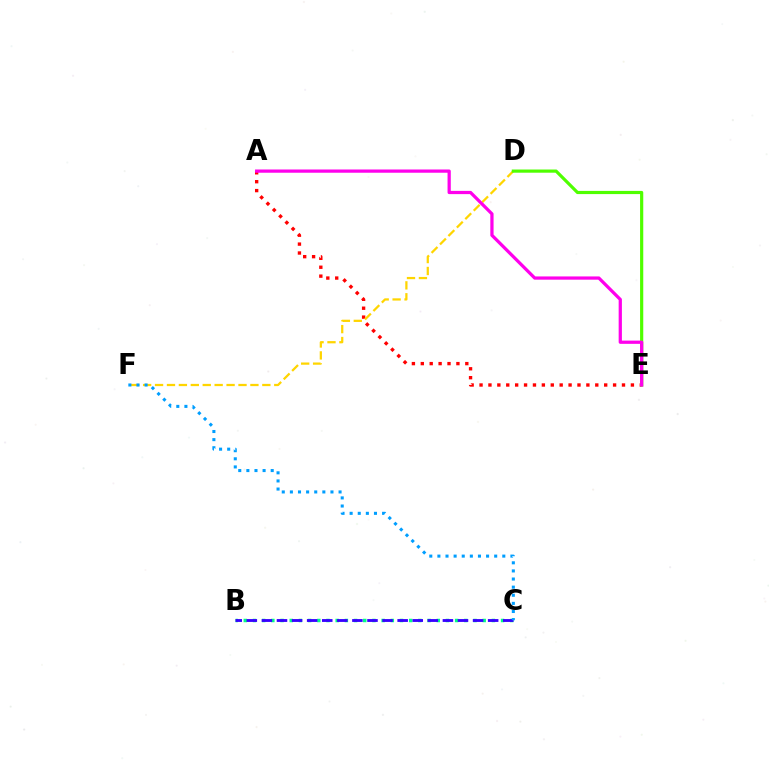{('A', 'E'): [{'color': '#ff0000', 'line_style': 'dotted', 'thickness': 2.42}, {'color': '#ff00ed', 'line_style': 'solid', 'thickness': 2.33}], ('D', 'F'): [{'color': '#ffd500', 'line_style': 'dashed', 'thickness': 1.62}], ('D', 'E'): [{'color': '#4fff00', 'line_style': 'solid', 'thickness': 2.29}], ('B', 'C'): [{'color': '#00ff86', 'line_style': 'dotted', 'thickness': 2.5}, {'color': '#3700ff', 'line_style': 'dashed', 'thickness': 2.05}], ('C', 'F'): [{'color': '#009eff', 'line_style': 'dotted', 'thickness': 2.2}]}